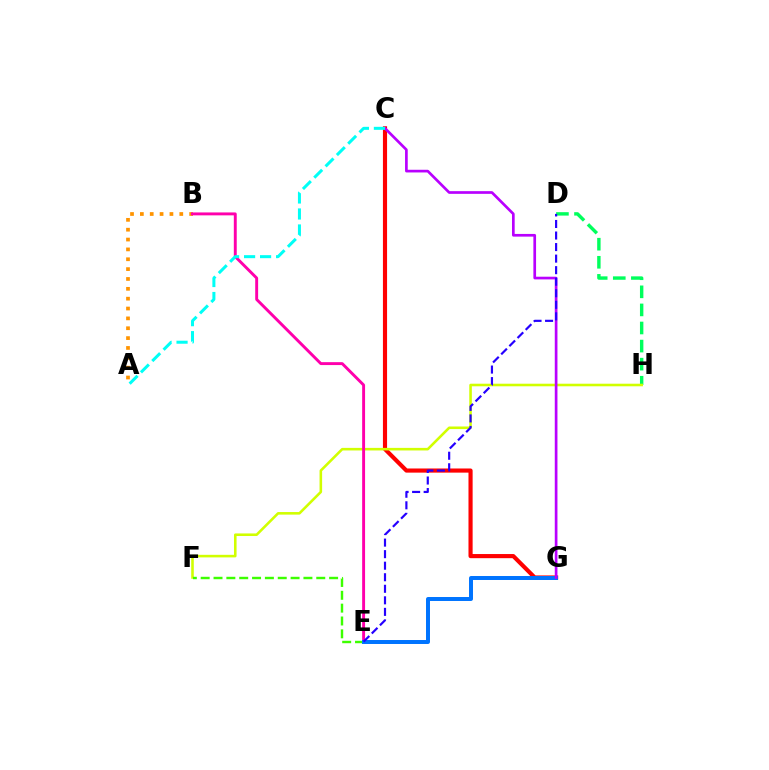{('C', 'G'): [{'color': '#ff0000', 'line_style': 'solid', 'thickness': 2.98}, {'color': '#b900ff', 'line_style': 'solid', 'thickness': 1.93}], ('D', 'H'): [{'color': '#00ff5c', 'line_style': 'dashed', 'thickness': 2.46}], ('F', 'H'): [{'color': '#d1ff00', 'line_style': 'solid', 'thickness': 1.86}], ('A', 'B'): [{'color': '#ff9400', 'line_style': 'dotted', 'thickness': 2.68}], ('B', 'E'): [{'color': '#ff00ac', 'line_style': 'solid', 'thickness': 2.1}], ('E', 'F'): [{'color': '#3dff00', 'line_style': 'dashed', 'thickness': 1.74}], ('E', 'G'): [{'color': '#0074ff', 'line_style': 'solid', 'thickness': 2.86}], ('A', 'C'): [{'color': '#00fff6', 'line_style': 'dashed', 'thickness': 2.17}], ('D', 'E'): [{'color': '#2500ff', 'line_style': 'dashed', 'thickness': 1.57}]}